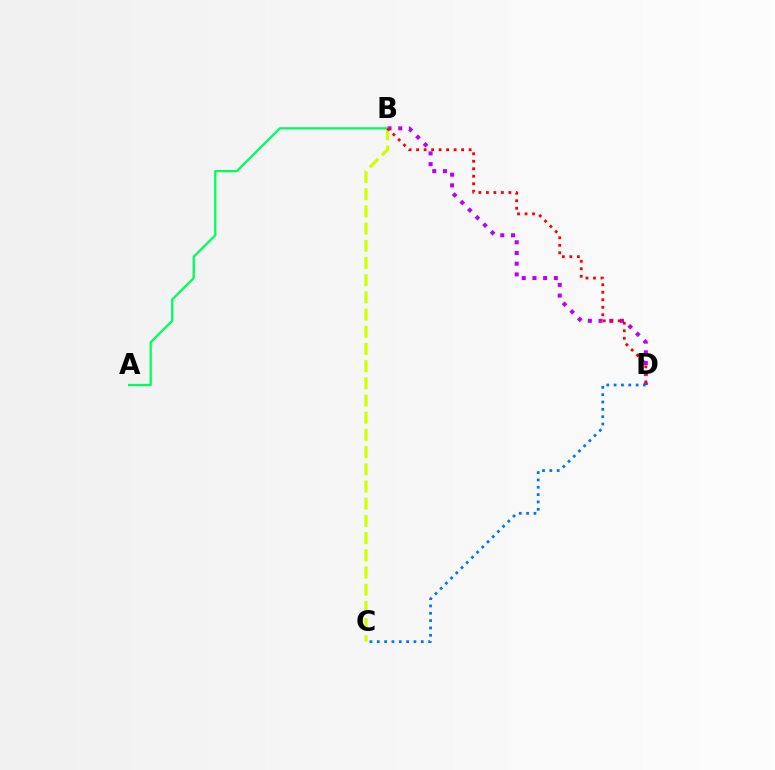{('B', 'C'): [{'color': '#d1ff00', 'line_style': 'dashed', 'thickness': 2.34}], ('B', 'D'): [{'color': '#b900ff', 'line_style': 'dotted', 'thickness': 2.91}, {'color': '#ff0000', 'line_style': 'dotted', 'thickness': 2.04}], ('A', 'B'): [{'color': '#00ff5c', 'line_style': 'solid', 'thickness': 1.66}], ('C', 'D'): [{'color': '#0074ff', 'line_style': 'dotted', 'thickness': 1.99}]}